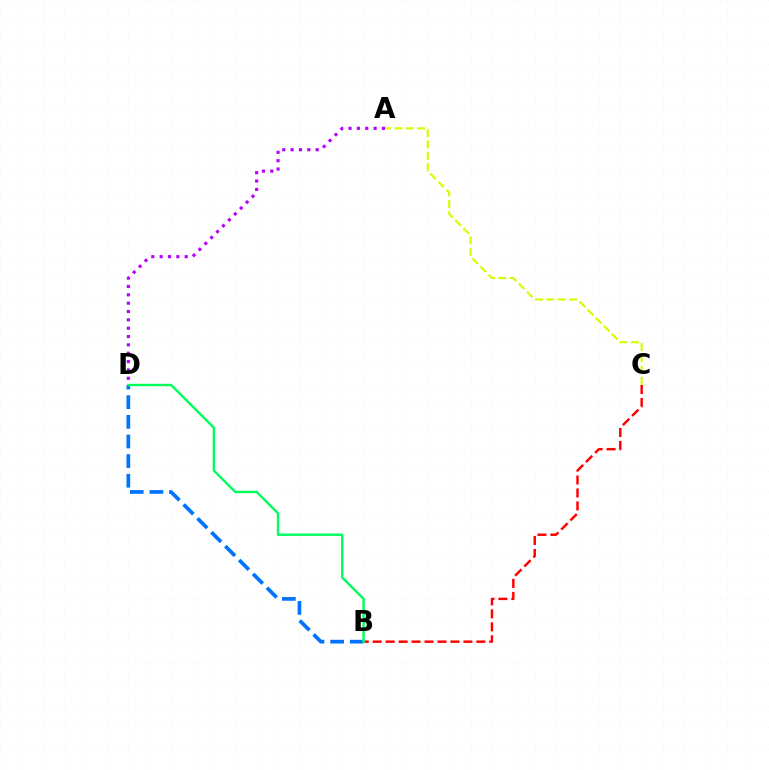{('A', 'C'): [{'color': '#d1ff00', 'line_style': 'dashed', 'thickness': 1.54}], ('B', 'C'): [{'color': '#ff0000', 'line_style': 'dashed', 'thickness': 1.76}], ('A', 'D'): [{'color': '#b900ff', 'line_style': 'dotted', 'thickness': 2.27}], ('B', 'D'): [{'color': '#0074ff', 'line_style': 'dashed', 'thickness': 2.67}, {'color': '#00ff5c', 'line_style': 'solid', 'thickness': 1.73}]}